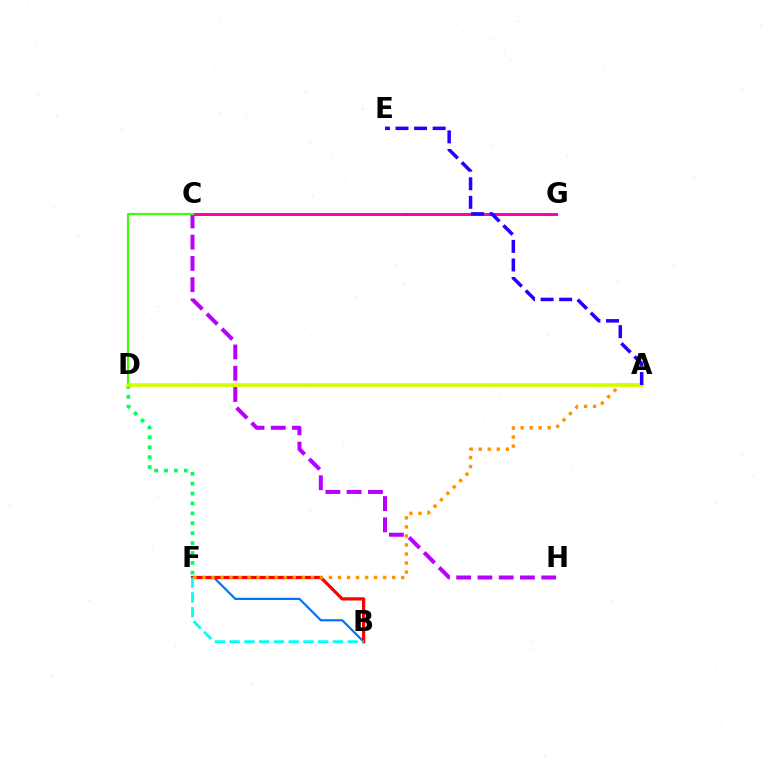{('B', 'F'): [{'color': '#0074ff', 'line_style': 'solid', 'thickness': 1.58}, {'color': '#ff0000', 'line_style': 'solid', 'thickness': 2.33}, {'color': '#00fff6', 'line_style': 'dashed', 'thickness': 2.01}], ('D', 'F'): [{'color': '#00ff5c', 'line_style': 'dotted', 'thickness': 2.69}], ('A', 'F'): [{'color': '#ff9400', 'line_style': 'dotted', 'thickness': 2.46}], ('C', 'H'): [{'color': '#b900ff', 'line_style': 'dashed', 'thickness': 2.89}], ('C', 'G'): [{'color': '#ff00ac', 'line_style': 'solid', 'thickness': 2.15}], ('C', 'D'): [{'color': '#3dff00', 'line_style': 'solid', 'thickness': 1.56}], ('A', 'D'): [{'color': '#d1ff00', 'line_style': 'solid', 'thickness': 2.67}], ('A', 'E'): [{'color': '#2500ff', 'line_style': 'dashed', 'thickness': 2.52}]}